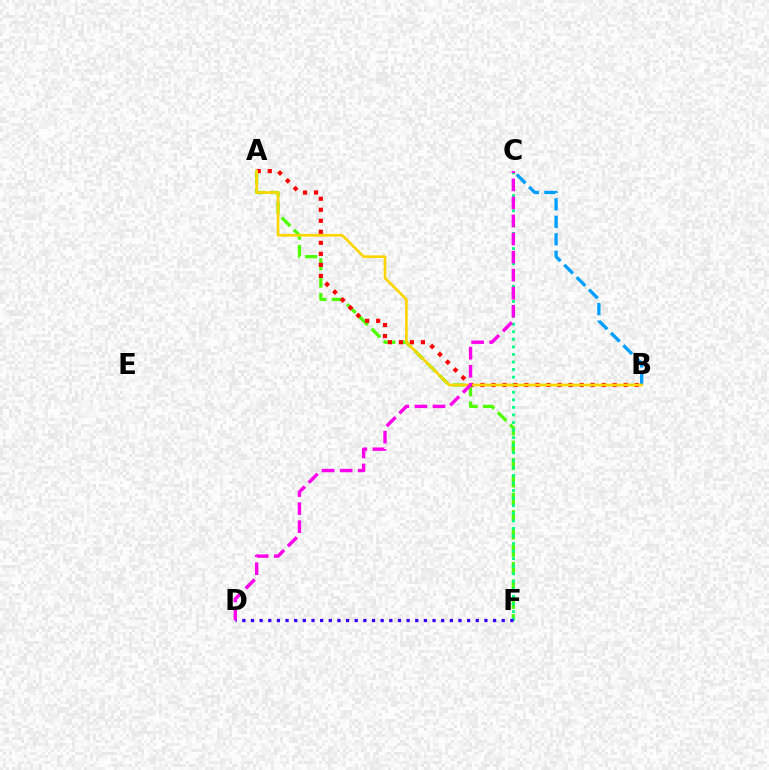{('A', 'F'): [{'color': '#4fff00', 'line_style': 'dashed', 'thickness': 2.36}], ('B', 'C'): [{'color': '#009eff', 'line_style': 'dashed', 'thickness': 2.38}], ('C', 'F'): [{'color': '#00ff86', 'line_style': 'dotted', 'thickness': 2.05}], ('A', 'B'): [{'color': '#ff0000', 'line_style': 'dotted', 'thickness': 3.0}, {'color': '#ffd500', 'line_style': 'solid', 'thickness': 1.92}], ('D', 'F'): [{'color': '#3700ff', 'line_style': 'dotted', 'thickness': 2.35}], ('C', 'D'): [{'color': '#ff00ed', 'line_style': 'dashed', 'thickness': 2.45}]}